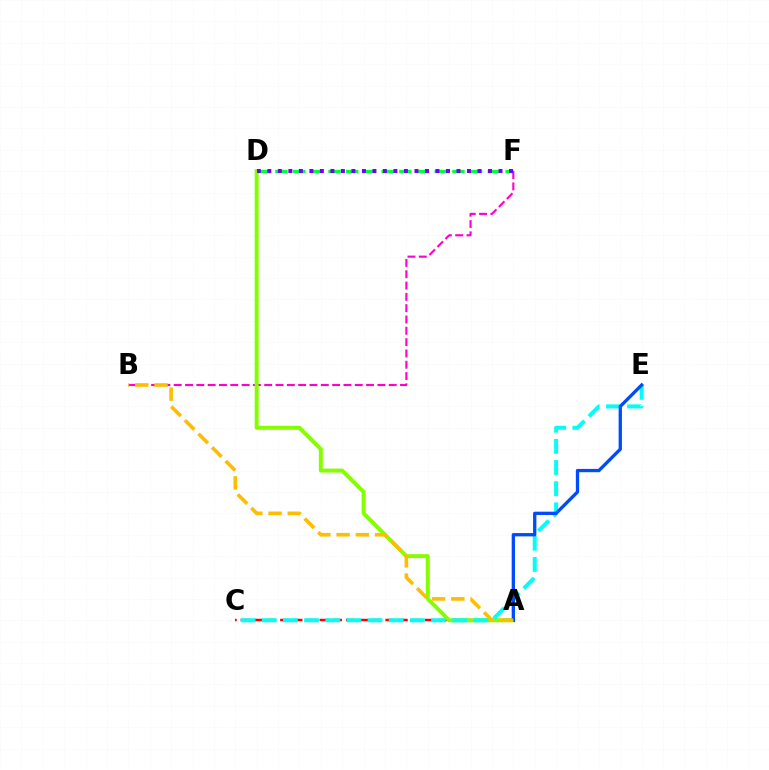{('D', 'F'): [{'color': '#00ff39', 'line_style': 'dashed', 'thickness': 2.41}, {'color': '#7200ff', 'line_style': 'dotted', 'thickness': 2.85}], ('A', 'C'): [{'color': '#ff0000', 'line_style': 'dashed', 'thickness': 1.79}], ('B', 'F'): [{'color': '#ff00cf', 'line_style': 'dashed', 'thickness': 1.54}], ('A', 'D'): [{'color': '#84ff00', 'line_style': 'solid', 'thickness': 2.85}], ('C', 'E'): [{'color': '#00fff6', 'line_style': 'dashed', 'thickness': 2.87}], ('A', 'E'): [{'color': '#004bff', 'line_style': 'solid', 'thickness': 2.38}], ('A', 'B'): [{'color': '#ffbd00', 'line_style': 'dashed', 'thickness': 2.61}]}